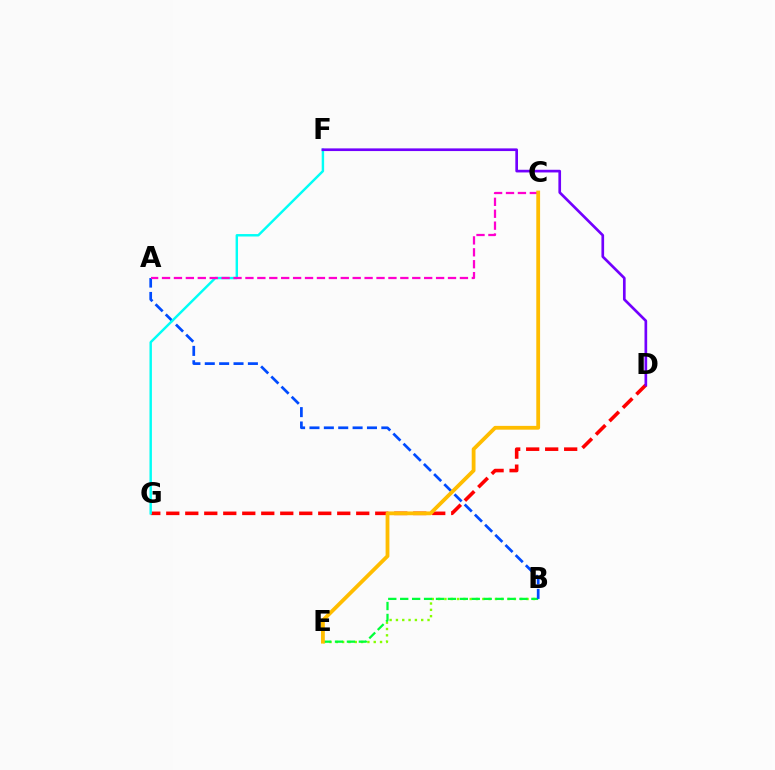{('B', 'E'): [{'color': '#84ff00', 'line_style': 'dotted', 'thickness': 1.72}, {'color': '#00ff39', 'line_style': 'dashed', 'thickness': 1.62}], ('D', 'G'): [{'color': '#ff0000', 'line_style': 'dashed', 'thickness': 2.58}], ('A', 'B'): [{'color': '#004bff', 'line_style': 'dashed', 'thickness': 1.95}], ('F', 'G'): [{'color': '#00fff6', 'line_style': 'solid', 'thickness': 1.75}], ('D', 'F'): [{'color': '#7200ff', 'line_style': 'solid', 'thickness': 1.92}], ('A', 'C'): [{'color': '#ff00cf', 'line_style': 'dashed', 'thickness': 1.62}], ('C', 'E'): [{'color': '#ffbd00', 'line_style': 'solid', 'thickness': 2.73}]}